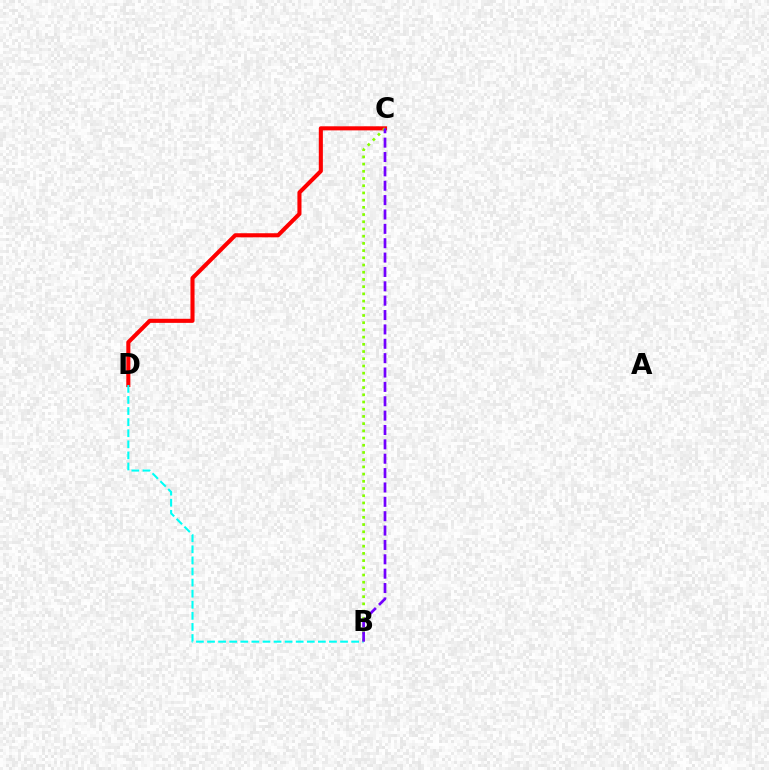{('C', 'D'): [{'color': '#ff0000', 'line_style': 'solid', 'thickness': 2.94}], ('B', 'C'): [{'color': '#84ff00', 'line_style': 'dotted', 'thickness': 1.96}, {'color': '#7200ff', 'line_style': 'dashed', 'thickness': 1.95}], ('B', 'D'): [{'color': '#00fff6', 'line_style': 'dashed', 'thickness': 1.51}]}